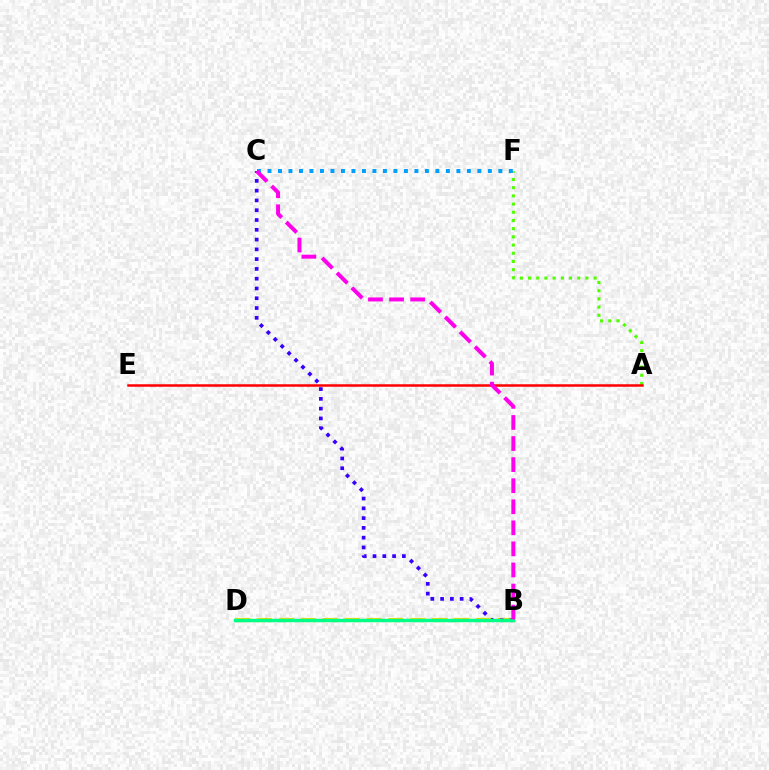{('B', 'D'): [{'color': '#ffd500', 'line_style': 'dashed', 'thickness': 2.97}, {'color': '#00ff86', 'line_style': 'solid', 'thickness': 2.5}], ('A', 'F'): [{'color': '#4fff00', 'line_style': 'dotted', 'thickness': 2.23}], ('B', 'C'): [{'color': '#3700ff', 'line_style': 'dotted', 'thickness': 2.66}, {'color': '#ff00ed', 'line_style': 'dashed', 'thickness': 2.86}], ('C', 'F'): [{'color': '#009eff', 'line_style': 'dotted', 'thickness': 2.85}], ('A', 'E'): [{'color': '#ff0000', 'line_style': 'solid', 'thickness': 1.8}]}